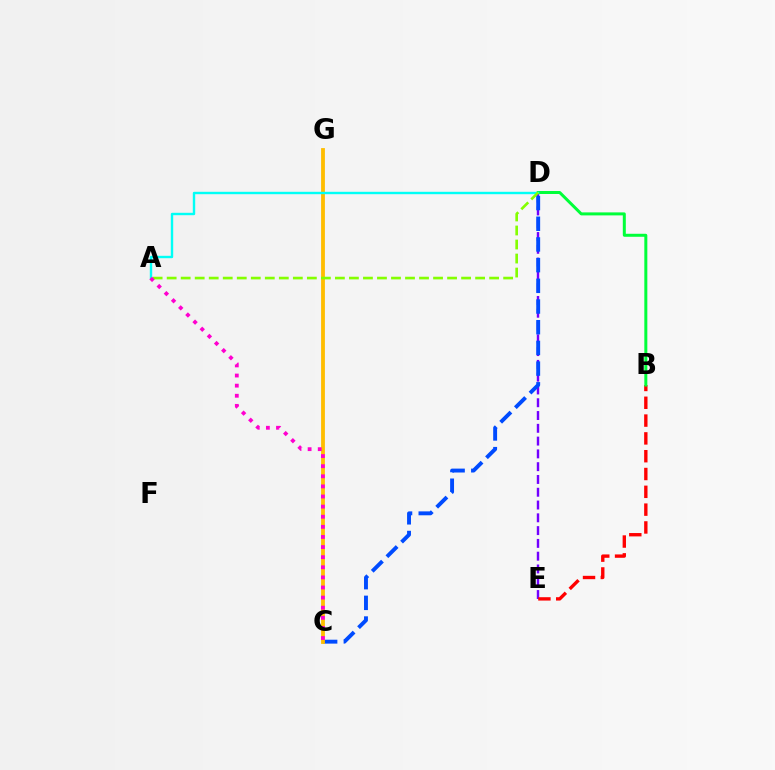{('D', 'E'): [{'color': '#7200ff', 'line_style': 'dashed', 'thickness': 1.74}], ('C', 'D'): [{'color': '#004bff', 'line_style': 'dashed', 'thickness': 2.81}], ('B', 'E'): [{'color': '#ff0000', 'line_style': 'dashed', 'thickness': 2.42}], ('B', 'D'): [{'color': '#00ff39', 'line_style': 'solid', 'thickness': 2.16}], ('C', 'G'): [{'color': '#ffbd00', 'line_style': 'solid', 'thickness': 2.74}], ('A', 'D'): [{'color': '#00fff6', 'line_style': 'solid', 'thickness': 1.73}, {'color': '#84ff00', 'line_style': 'dashed', 'thickness': 1.9}], ('A', 'C'): [{'color': '#ff00cf', 'line_style': 'dotted', 'thickness': 2.75}]}